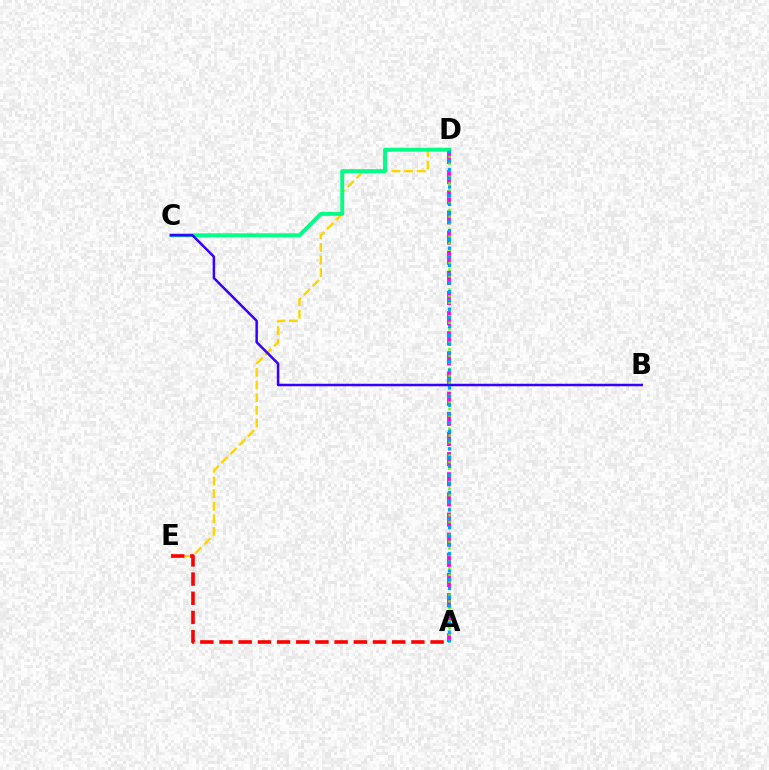{('D', 'E'): [{'color': '#ffd500', 'line_style': 'dashed', 'thickness': 1.72}], ('A', 'D'): [{'color': '#ff00ed', 'line_style': 'dashed', 'thickness': 2.74}, {'color': '#4fff00', 'line_style': 'dotted', 'thickness': 1.8}, {'color': '#009eff', 'line_style': 'dotted', 'thickness': 2.37}], ('C', 'D'): [{'color': '#00ff86', 'line_style': 'solid', 'thickness': 2.81}], ('A', 'E'): [{'color': '#ff0000', 'line_style': 'dashed', 'thickness': 2.61}], ('B', 'C'): [{'color': '#3700ff', 'line_style': 'solid', 'thickness': 1.8}]}